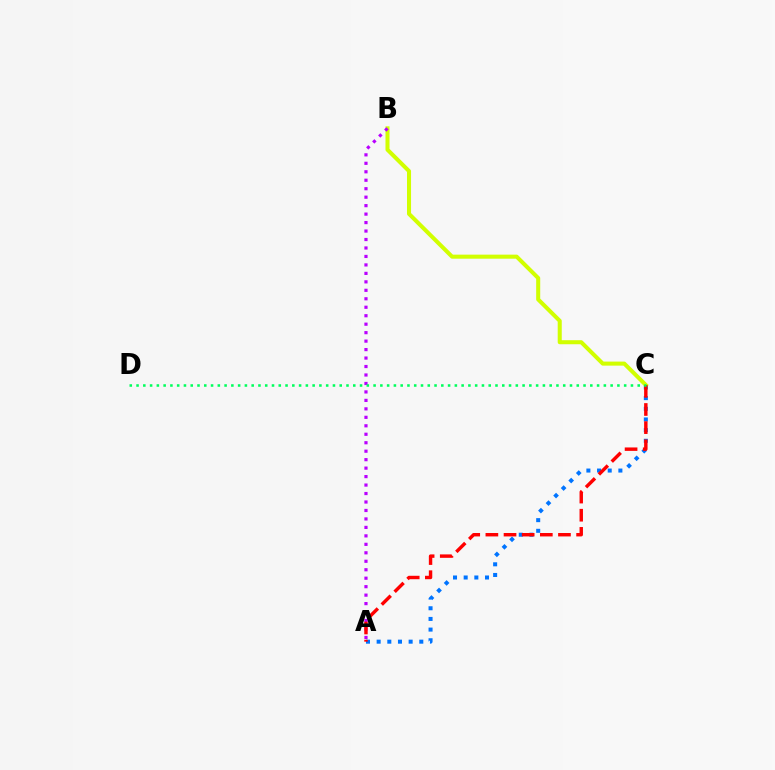{('A', 'C'): [{'color': '#0074ff', 'line_style': 'dotted', 'thickness': 2.9}, {'color': '#ff0000', 'line_style': 'dashed', 'thickness': 2.47}], ('B', 'C'): [{'color': '#d1ff00', 'line_style': 'solid', 'thickness': 2.91}], ('A', 'B'): [{'color': '#b900ff', 'line_style': 'dotted', 'thickness': 2.3}], ('C', 'D'): [{'color': '#00ff5c', 'line_style': 'dotted', 'thickness': 1.84}]}